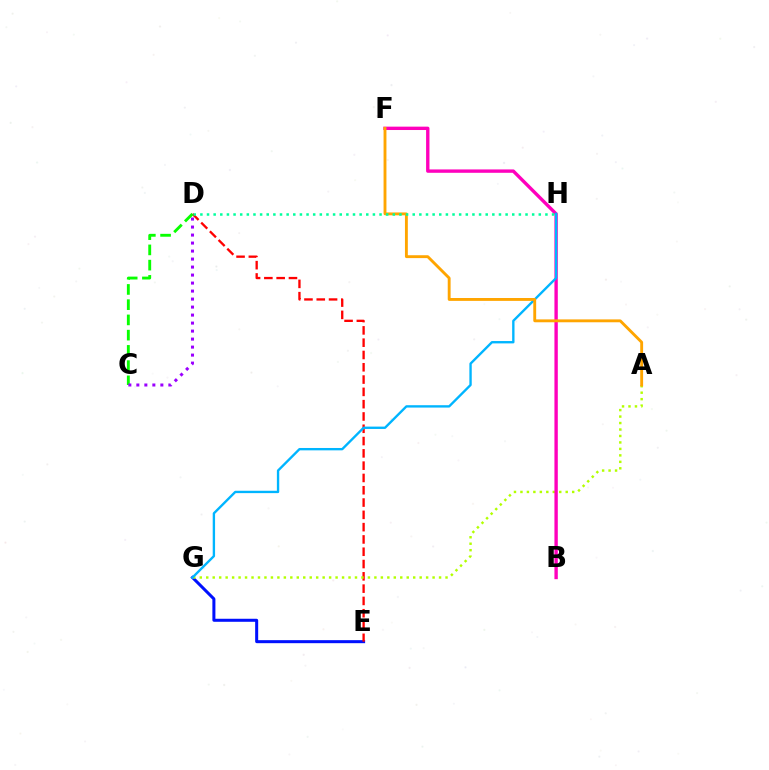{('E', 'G'): [{'color': '#0010ff', 'line_style': 'solid', 'thickness': 2.18}], ('D', 'E'): [{'color': '#ff0000', 'line_style': 'dashed', 'thickness': 1.67}], ('C', 'D'): [{'color': '#08ff00', 'line_style': 'dashed', 'thickness': 2.07}, {'color': '#9b00ff', 'line_style': 'dotted', 'thickness': 2.17}], ('A', 'G'): [{'color': '#b3ff00', 'line_style': 'dotted', 'thickness': 1.76}], ('B', 'F'): [{'color': '#ff00bd', 'line_style': 'solid', 'thickness': 2.42}], ('G', 'H'): [{'color': '#00b5ff', 'line_style': 'solid', 'thickness': 1.7}], ('A', 'F'): [{'color': '#ffa500', 'line_style': 'solid', 'thickness': 2.07}], ('D', 'H'): [{'color': '#00ff9d', 'line_style': 'dotted', 'thickness': 1.8}]}